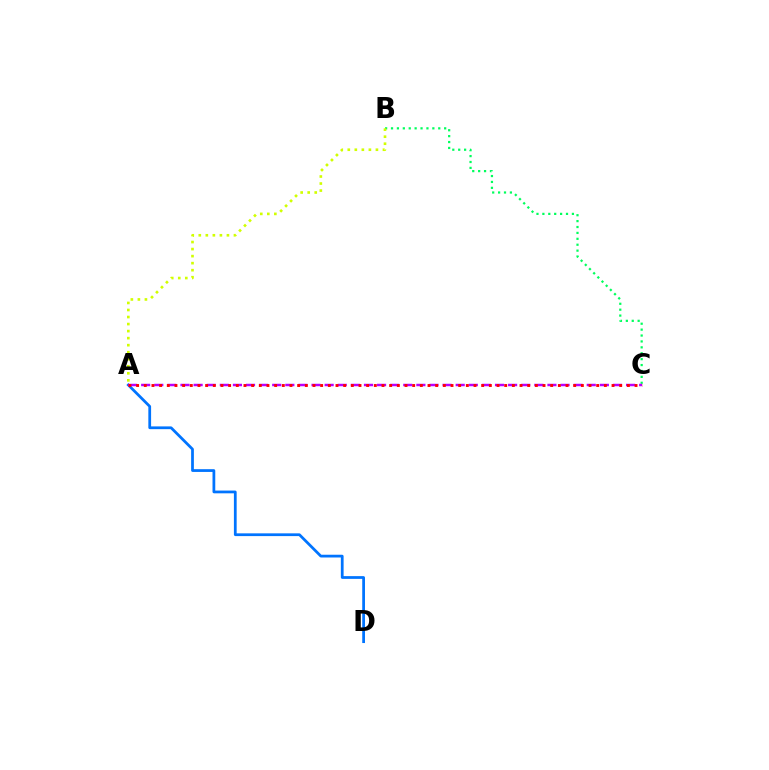{('B', 'C'): [{'color': '#00ff5c', 'line_style': 'dotted', 'thickness': 1.6}], ('A', 'D'): [{'color': '#0074ff', 'line_style': 'solid', 'thickness': 1.98}], ('A', 'C'): [{'color': '#b900ff', 'line_style': 'dashed', 'thickness': 1.78}, {'color': '#ff0000', 'line_style': 'dotted', 'thickness': 2.08}], ('A', 'B'): [{'color': '#d1ff00', 'line_style': 'dotted', 'thickness': 1.91}]}